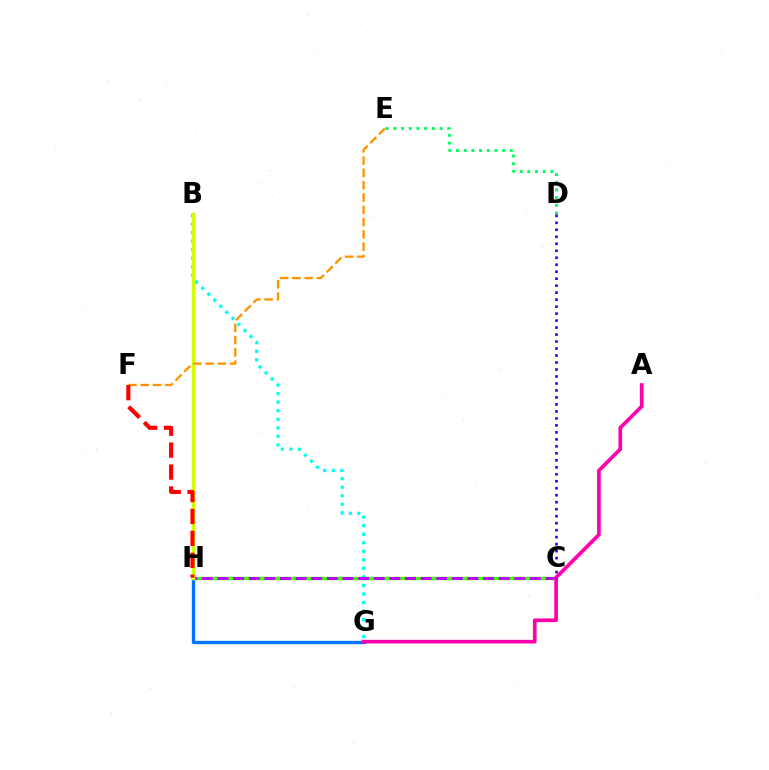{('B', 'G'): [{'color': '#00fff6', 'line_style': 'dotted', 'thickness': 2.32}], ('D', 'E'): [{'color': '#00ff5c', 'line_style': 'dotted', 'thickness': 2.09}], ('C', 'H'): [{'color': '#3dff00', 'line_style': 'solid', 'thickness': 2.44}, {'color': '#b900ff', 'line_style': 'dashed', 'thickness': 2.12}], ('G', 'H'): [{'color': '#0074ff', 'line_style': 'solid', 'thickness': 2.39}], ('A', 'G'): [{'color': '#ff00ac', 'line_style': 'solid', 'thickness': 2.65}], ('B', 'H'): [{'color': '#d1ff00', 'line_style': 'solid', 'thickness': 2.49}], ('E', 'F'): [{'color': '#ff9400', 'line_style': 'dashed', 'thickness': 1.67}], ('F', 'H'): [{'color': '#ff0000', 'line_style': 'dashed', 'thickness': 2.98}], ('C', 'D'): [{'color': '#2500ff', 'line_style': 'dotted', 'thickness': 1.9}]}